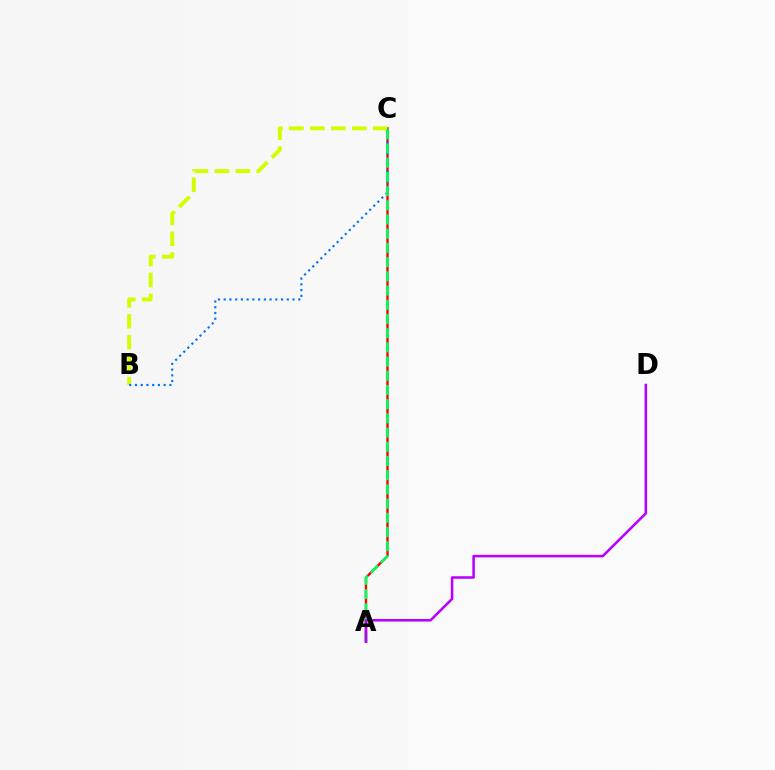{('A', 'C'): [{'color': '#ff0000', 'line_style': 'solid', 'thickness': 1.71}, {'color': '#00ff5c', 'line_style': 'dashed', 'thickness': 1.93}], ('B', 'C'): [{'color': '#d1ff00', 'line_style': 'dashed', 'thickness': 2.84}, {'color': '#0074ff', 'line_style': 'dotted', 'thickness': 1.56}], ('A', 'D'): [{'color': '#b900ff', 'line_style': 'solid', 'thickness': 1.83}]}